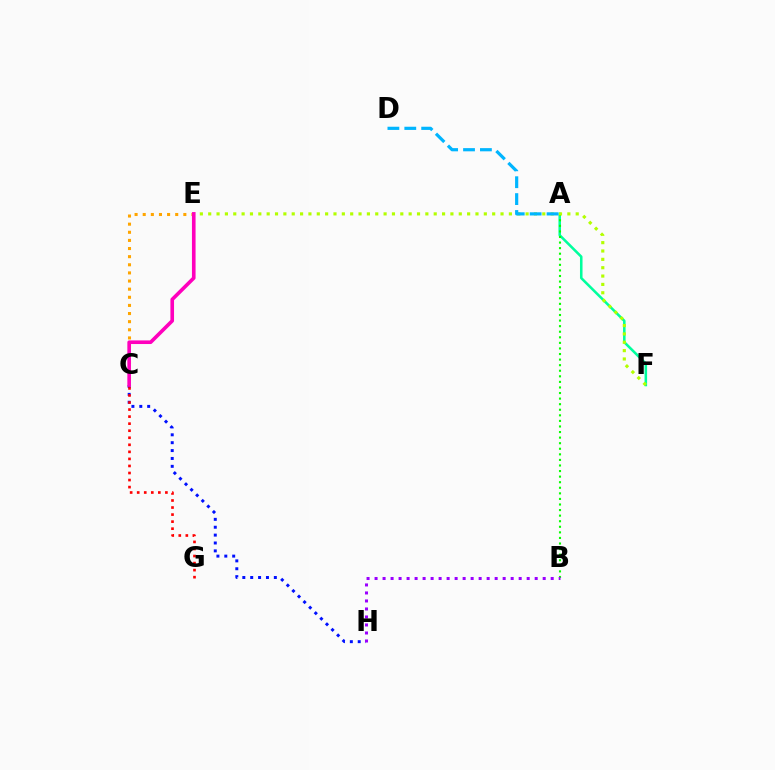{('A', 'F'): [{'color': '#00ff9d', 'line_style': 'solid', 'thickness': 1.83}], ('A', 'B'): [{'color': '#08ff00', 'line_style': 'dotted', 'thickness': 1.51}], ('C', 'H'): [{'color': '#0010ff', 'line_style': 'dotted', 'thickness': 2.14}], ('E', 'F'): [{'color': '#b3ff00', 'line_style': 'dotted', 'thickness': 2.27}], ('C', 'G'): [{'color': '#ff0000', 'line_style': 'dotted', 'thickness': 1.92}], ('C', 'E'): [{'color': '#ffa500', 'line_style': 'dotted', 'thickness': 2.21}, {'color': '#ff00bd', 'line_style': 'solid', 'thickness': 2.61}], ('B', 'H'): [{'color': '#9b00ff', 'line_style': 'dotted', 'thickness': 2.18}], ('A', 'D'): [{'color': '#00b5ff', 'line_style': 'dashed', 'thickness': 2.29}]}